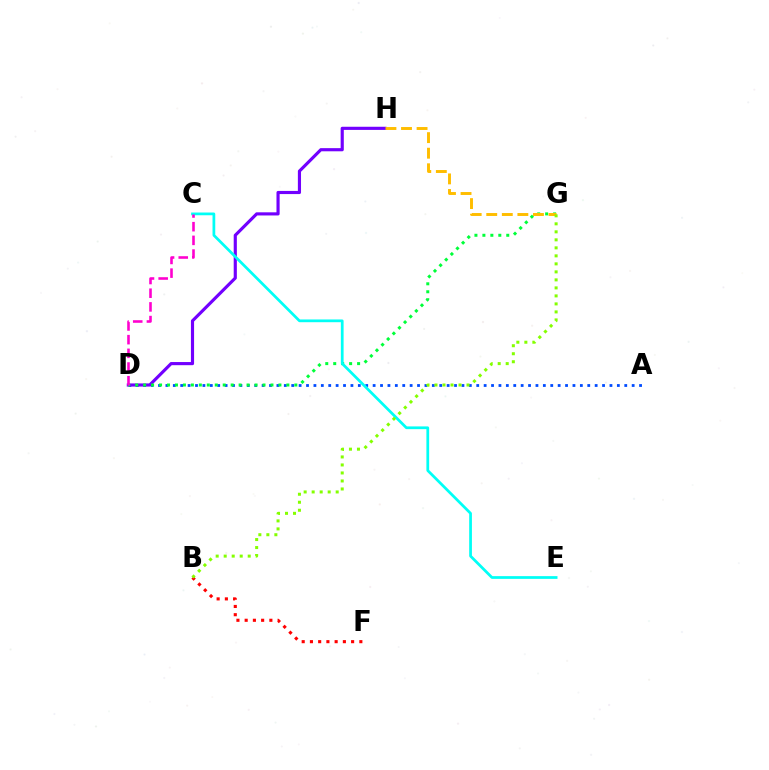{('A', 'D'): [{'color': '#004bff', 'line_style': 'dotted', 'thickness': 2.01}], ('D', 'H'): [{'color': '#7200ff', 'line_style': 'solid', 'thickness': 2.27}], ('B', 'F'): [{'color': '#ff0000', 'line_style': 'dotted', 'thickness': 2.24}], ('D', 'G'): [{'color': '#00ff39', 'line_style': 'dotted', 'thickness': 2.16}], ('G', 'H'): [{'color': '#ffbd00', 'line_style': 'dashed', 'thickness': 2.11}], ('C', 'E'): [{'color': '#00fff6', 'line_style': 'solid', 'thickness': 1.97}], ('B', 'G'): [{'color': '#84ff00', 'line_style': 'dotted', 'thickness': 2.18}], ('C', 'D'): [{'color': '#ff00cf', 'line_style': 'dashed', 'thickness': 1.86}]}